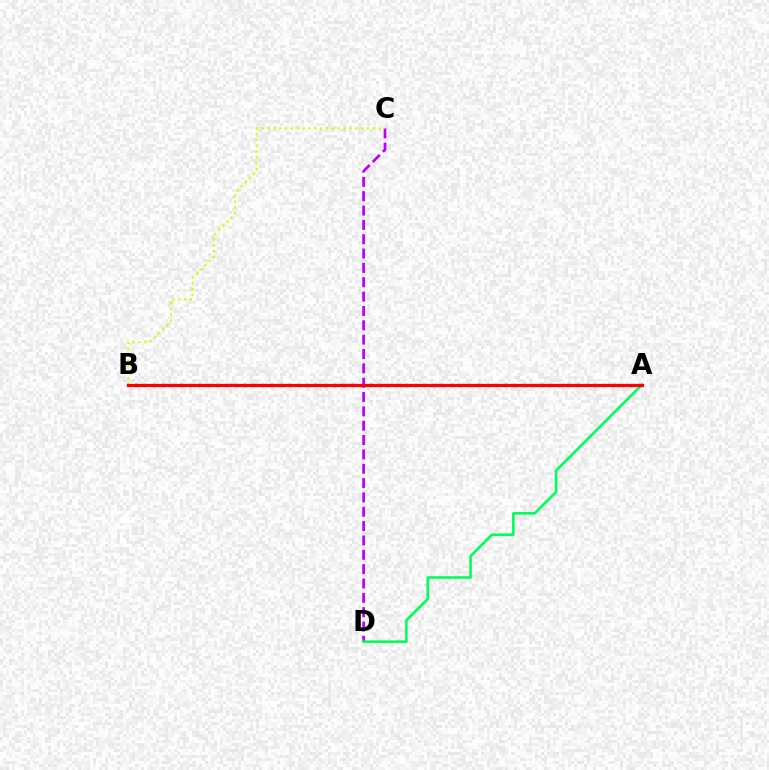{('C', 'D'): [{'color': '#b900ff', 'line_style': 'dashed', 'thickness': 1.95}], ('A', 'D'): [{'color': '#00ff5c', 'line_style': 'solid', 'thickness': 1.88}], ('B', 'C'): [{'color': '#d1ff00', 'line_style': 'dotted', 'thickness': 1.59}], ('A', 'B'): [{'color': '#0074ff', 'line_style': 'dotted', 'thickness': 2.45}, {'color': '#ff0000', 'line_style': 'solid', 'thickness': 2.29}]}